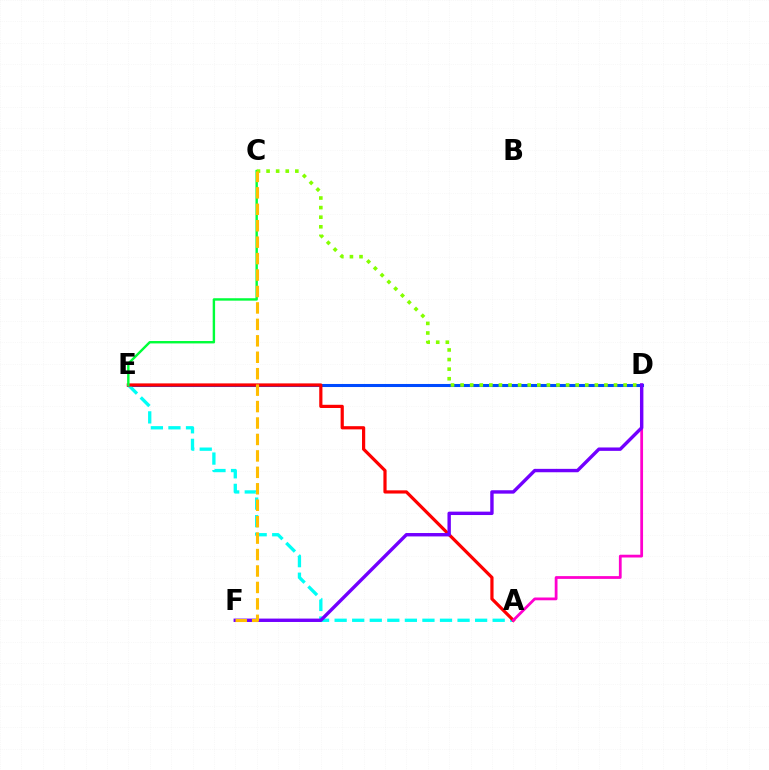{('D', 'E'): [{'color': '#004bff', 'line_style': 'solid', 'thickness': 2.2}], ('A', 'E'): [{'color': '#00fff6', 'line_style': 'dashed', 'thickness': 2.39}, {'color': '#ff0000', 'line_style': 'solid', 'thickness': 2.3}], ('C', 'E'): [{'color': '#00ff39', 'line_style': 'solid', 'thickness': 1.73}], ('A', 'D'): [{'color': '#ff00cf', 'line_style': 'solid', 'thickness': 2.0}], ('C', 'D'): [{'color': '#84ff00', 'line_style': 'dotted', 'thickness': 2.61}], ('D', 'F'): [{'color': '#7200ff', 'line_style': 'solid', 'thickness': 2.45}], ('C', 'F'): [{'color': '#ffbd00', 'line_style': 'dashed', 'thickness': 2.23}]}